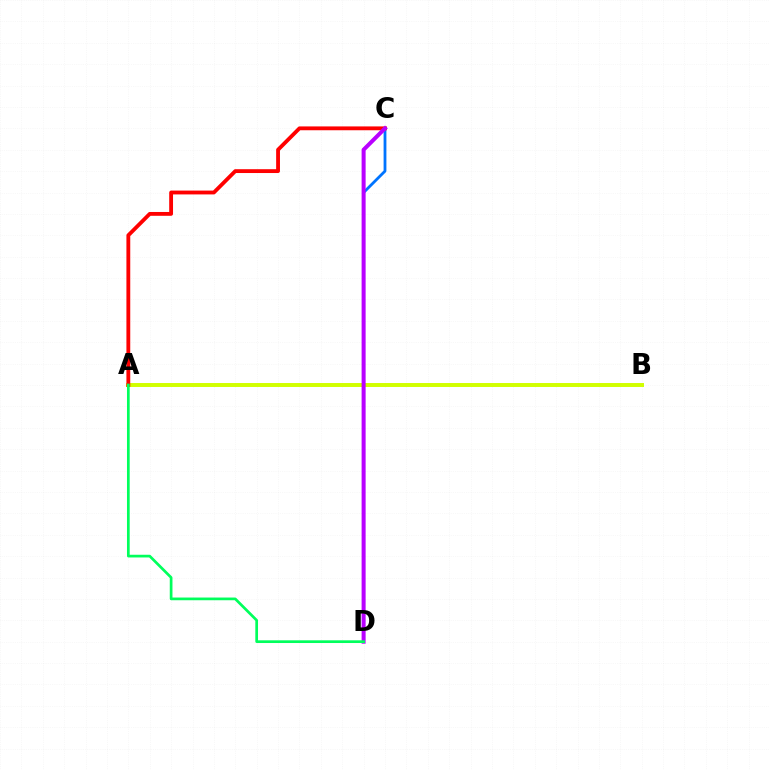{('C', 'D'): [{'color': '#0074ff', 'line_style': 'solid', 'thickness': 2.02}, {'color': '#b900ff', 'line_style': 'solid', 'thickness': 2.89}], ('A', 'B'): [{'color': '#d1ff00', 'line_style': 'solid', 'thickness': 2.85}], ('A', 'C'): [{'color': '#ff0000', 'line_style': 'solid', 'thickness': 2.76}], ('A', 'D'): [{'color': '#00ff5c', 'line_style': 'solid', 'thickness': 1.95}]}